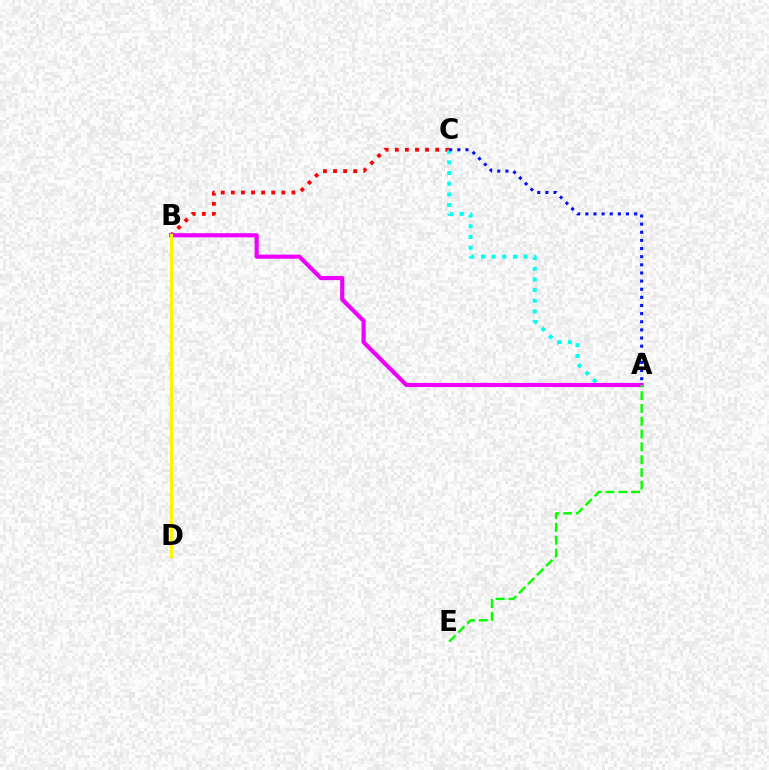{('B', 'C'): [{'color': '#ff0000', 'line_style': 'dotted', 'thickness': 2.74}], ('A', 'C'): [{'color': '#00fff6', 'line_style': 'dotted', 'thickness': 2.9}, {'color': '#0010ff', 'line_style': 'dotted', 'thickness': 2.21}], ('A', 'B'): [{'color': '#ee00ff', 'line_style': 'solid', 'thickness': 2.98}], ('A', 'E'): [{'color': '#08ff00', 'line_style': 'dashed', 'thickness': 1.74}], ('B', 'D'): [{'color': '#fcf500', 'line_style': 'solid', 'thickness': 2.38}]}